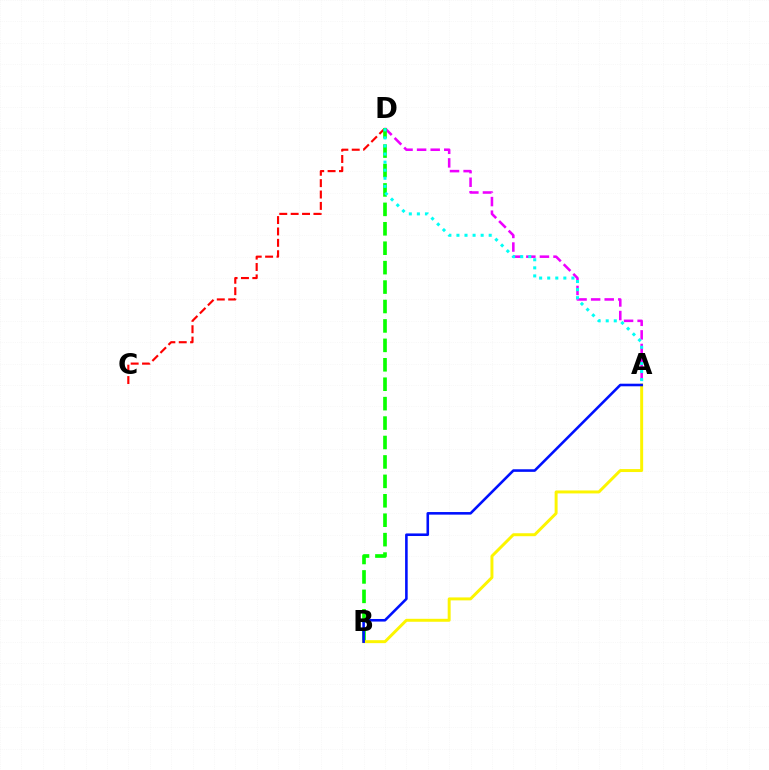{('A', 'D'): [{'color': '#ee00ff', 'line_style': 'dashed', 'thickness': 1.84}, {'color': '#00fff6', 'line_style': 'dotted', 'thickness': 2.19}], ('C', 'D'): [{'color': '#ff0000', 'line_style': 'dashed', 'thickness': 1.55}], ('B', 'D'): [{'color': '#08ff00', 'line_style': 'dashed', 'thickness': 2.64}], ('A', 'B'): [{'color': '#fcf500', 'line_style': 'solid', 'thickness': 2.13}, {'color': '#0010ff', 'line_style': 'solid', 'thickness': 1.86}]}